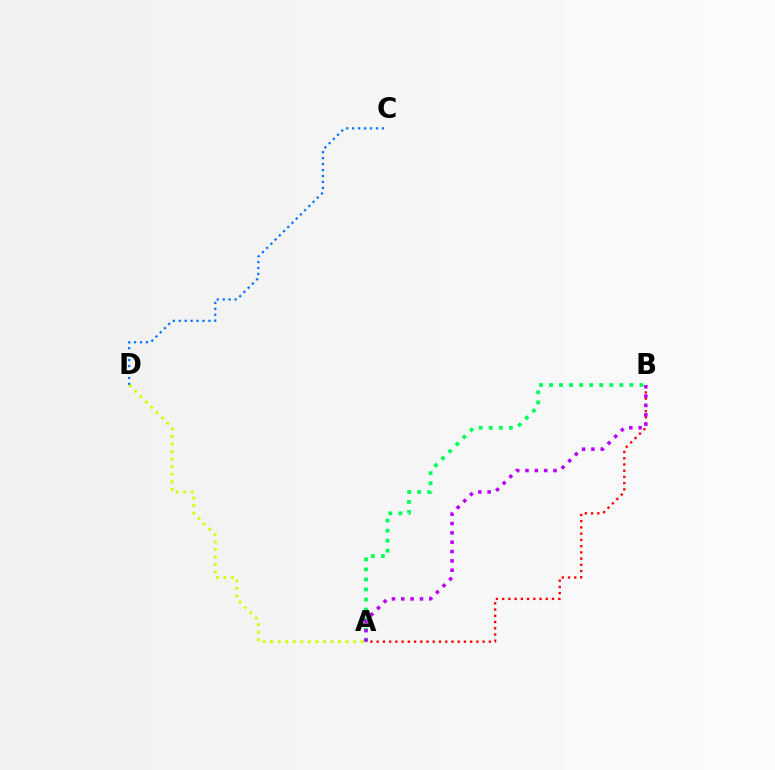{('A', 'B'): [{'color': '#00ff5c', 'line_style': 'dotted', 'thickness': 2.73}, {'color': '#ff0000', 'line_style': 'dotted', 'thickness': 1.69}, {'color': '#b900ff', 'line_style': 'dotted', 'thickness': 2.54}], ('C', 'D'): [{'color': '#0074ff', 'line_style': 'dotted', 'thickness': 1.61}], ('A', 'D'): [{'color': '#d1ff00', 'line_style': 'dotted', 'thickness': 2.05}]}